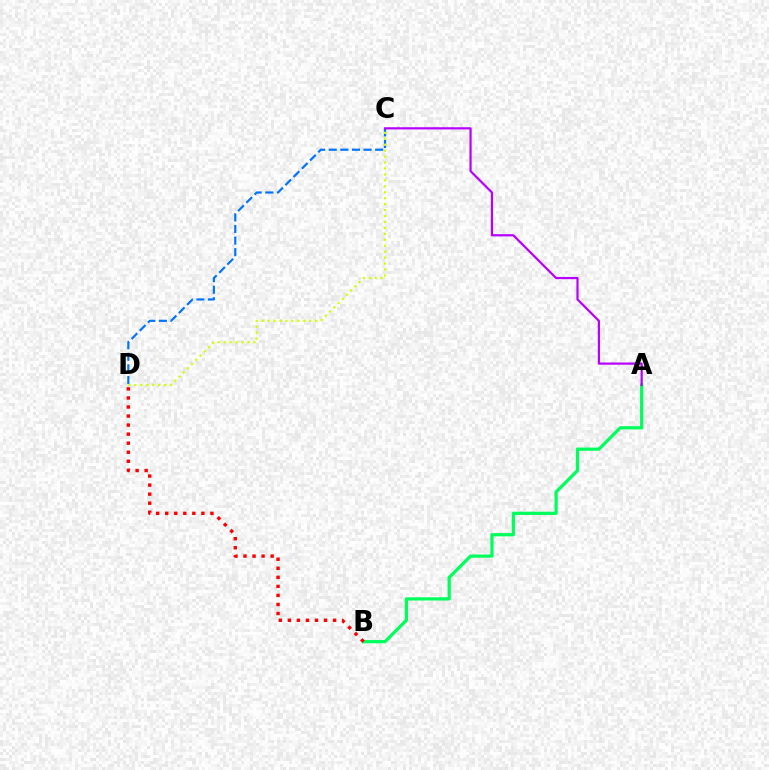{('C', 'D'): [{'color': '#0074ff', 'line_style': 'dashed', 'thickness': 1.58}, {'color': '#d1ff00', 'line_style': 'dotted', 'thickness': 1.61}], ('A', 'B'): [{'color': '#00ff5c', 'line_style': 'solid', 'thickness': 2.33}], ('A', 'C'): [{'color': '#b900ff', 'line_style': 'solid', 'thickness': 1.59}], ('B', 'D'): [{'color': '#ff0000', 'line_style': 'dotted', 'thickness': 2.46}]}